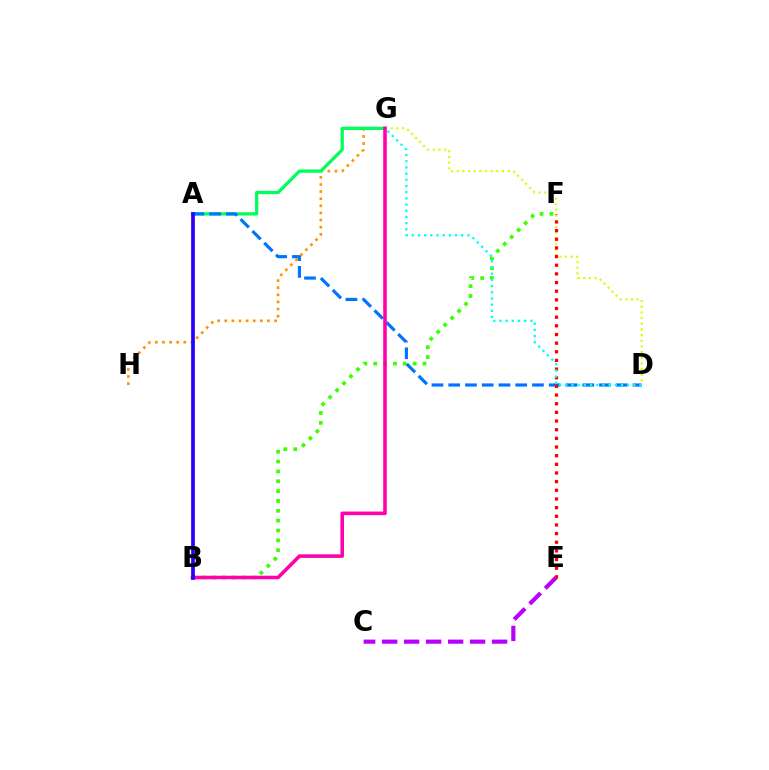{('G', 'H'): [{'color': '#ff9400', 'line_style': 'dotted', 'thickness': 1.93}], ('B', 'F'): [{'color': '#3dff00', 'line_style': 'dotted', 'thickness': 2.68}], ('C', 'E'): [{'color': '#b900ff', 'line_style': 'dashed', 'thickness': 2.99}], ('A', 'G'): [{'color': '#00ff5c', 'line_style': 'solid', 'thickness': 2.35}], ('A', 'D'): [{'color': '#0074ff', 'line_style': 'dashed', 'thickness': 2.28}], ('D', 'G'): [{'color': '#d1ff00', 'line_style': 'dotted', 'thickness': 1.54}, {'color': '#00fff6', 'line_style': 'dotted', 'thickness': 1.68}], ('B', 'G'): [{'color': '#ff00ac', 'line_style': 'solid', 'thickness': 2.57}], ('E', 'F'): [{'color': '#ff0000', 'line_style': 'dotted', 'thickness': 2.35}], ('A', 'B'): [{'color': '#2500ff', 'line_style': 'solid', 'thickness': 2.67}]}